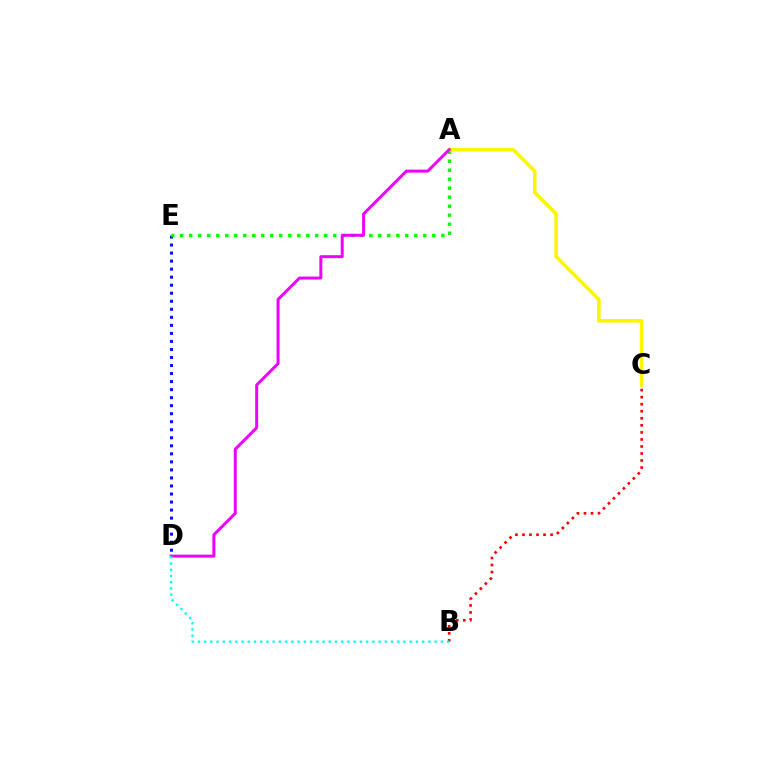{('B', 'C'): [{'color': '#ff0000', 'line_style': 'dotted', 'thickness': 1.91}], ('D', 'E'): [{'color': '#0010ff', 'line_style': 'dotted', 'thickness': 2.18}], ('A', 'E'): [{'color': '#08ff00', 'line_style': 'dotted', 'thickness': 2.45}], ('A', 'C'): [{'color': '#fcf500', 'line_style': 'solid', 'thickness': 2.54}], ('A', 'D'): [{'color': '#ee00ff', 'line_style': 'solid', 'thickness': 2.14}], ('B', 'D'): [{'color': '#00fff6', 'line_style': 'dotted', 'thickness': 1.69}]}